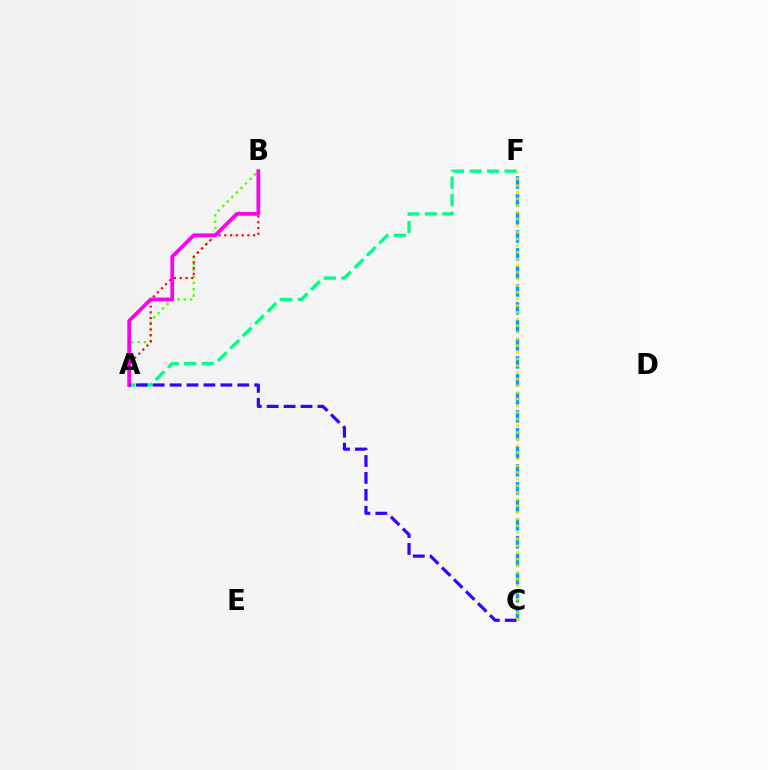{('A', 'F'): [{'color': '#00ff86', 'line_style': 'dashed', 'thickness': 2.38}], ('A', 'B'): [{'color': '#4fff00', 'line_style': 'dotted', 'thickness': 1.73}, {'color': '#ff0000', 'line_style': 'dotted', 'thickness': 1.56}, {'color': '#ff00ed', 'line_style': 'solid', 'thickness': 2.69}], ('C', 'F'): [{'color': '#009eff', 'line_style': 'dashed', 'thickness': 2.44}, {'color': '#ffd500', 'line_style': 'dotted', 'thickness': 1.81}], ('A', 'C'): [{'color': '#3700ff', 'line_style': 'dashed', 'thickness': 2.3}]}